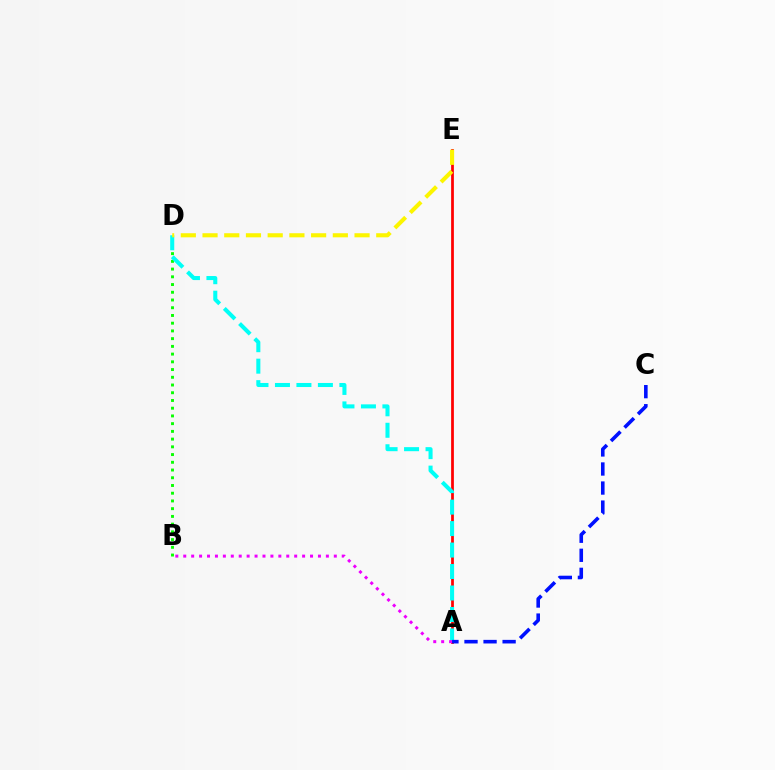{('B', 'D'): [{'color': '#08ff00', 'line_style': 'dotted', 'thickness': 2.1}], ('A', 'E'): [{'color': '#ff0000', 'line_style': 'solid', 'thickness': 1.98}], ('A', 'D'): [{'color': '#00fff6', 'line_style': 'dashed', 'thickness': 2.92}], ('A', 'B'): [{'color': '#ee00ff', 'line_style': 'dotted', 'thickness': 2.15}], ('A', 'C'): [{'color': '#0010ff', 'line_style': 'dashed', 'thickness': 2.59}], ('D', 'E'): [{'color': '#fcf500', 'line_style': 'dashed', 'thickness': 2.95}]}